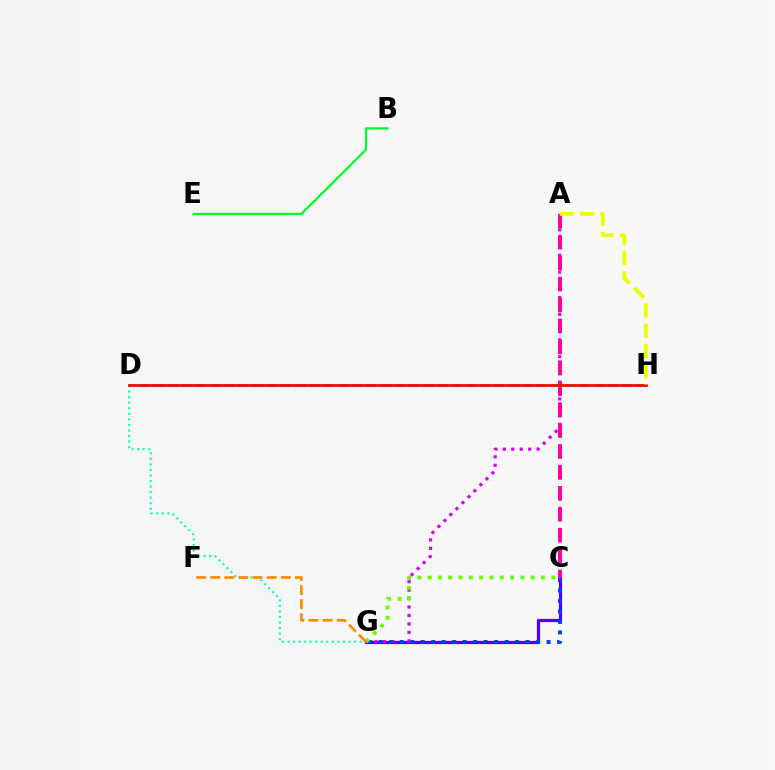{('C', 'G'): [{'color': '#4f00ff', 'line_style': 'solid', 'thickness': 2.33}, {'color': '#003fff', 'line_style': 'dotted', 'thickness': 2.85}, {'color': '#66ff00', 'line_style': 'dotted', 'thickness': 2.8}], ('A', 'G'): [{'color': '#d600ff', 'line_style': 'dotted', 'thickness': 2.3}], ('B', 'E'): [{'color': '#00ff27', 'line_style': 'solid', 'thickness': 1.61}], ('D', 'G'): [{'color': '#00ffaf', 'line_style': 'dotted', 'thickness': 1.51}], ('A', 'C'): [{'color': '#ff00a0', 'line_style': 'dashed', 'thickness': 2.84}], ('D', 'H'): [{'color': '#00c7ff', 'line_style': 'dashed', 'thickness': 1.93}, {'color': '#ff0000', 'line_style': 'solid', 'thickness': 1.97}], ('A', 'H'): [{'color': '#eeff00', 'line_style': 'dashed', 'thickness': 2.76}], ('F', 'G'): [{'color': '#ff8800', 'line_style': 'dashed', 'thickness': 1.92}]}